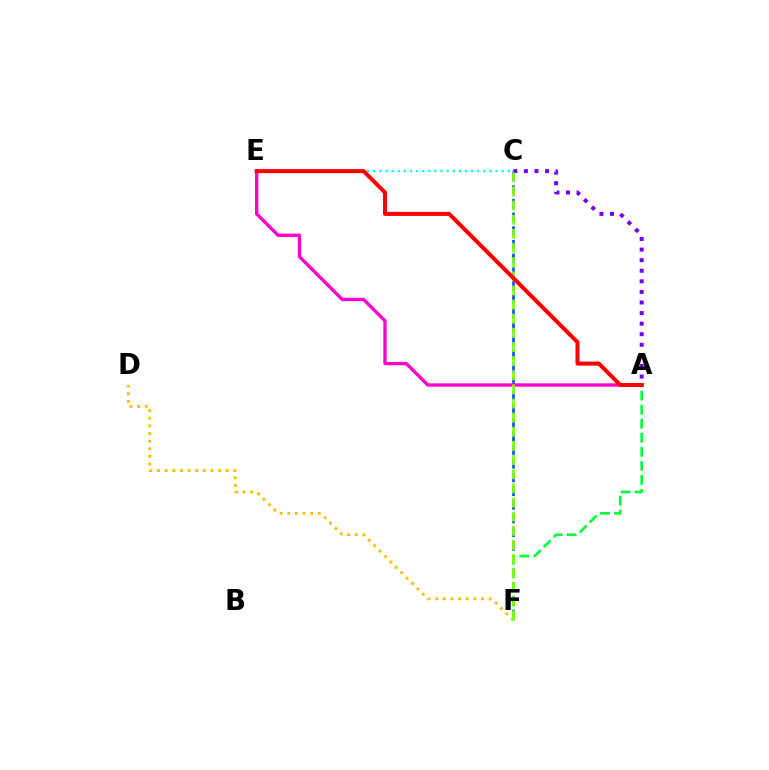{('C', 'F'): [{'color': '#004bff', 'line_style': 'dashed', 'thickness': 1.86}, {'color': '#84ff00', 'line_style': 'dashed', 'thickness': 1.92}], ('D', 'F'): [{'color': '#ffbd00', 'line_style': 'dotted', 'thickness': 2.08}], ('A', 'E'): [{'color': '#ff00cf', 'line_style': 'solid', 'thickness': 2.4}, {'color': '#ff0000', 'line_style': 'solid', 'thickness': 2.89}], ('A', 'F'): [{'color': '#00ff39', 'line_style': 'dashed', 'thickness': 1.91}], ('C', 'E'): [{'color': '#00fff6', 'line_style': 'dotted', 'thickness': 1.66}], ('A', 'C'): [{'color': '#7200ff', 'line_style': 'dotted', 'thickness': 2.87}]}